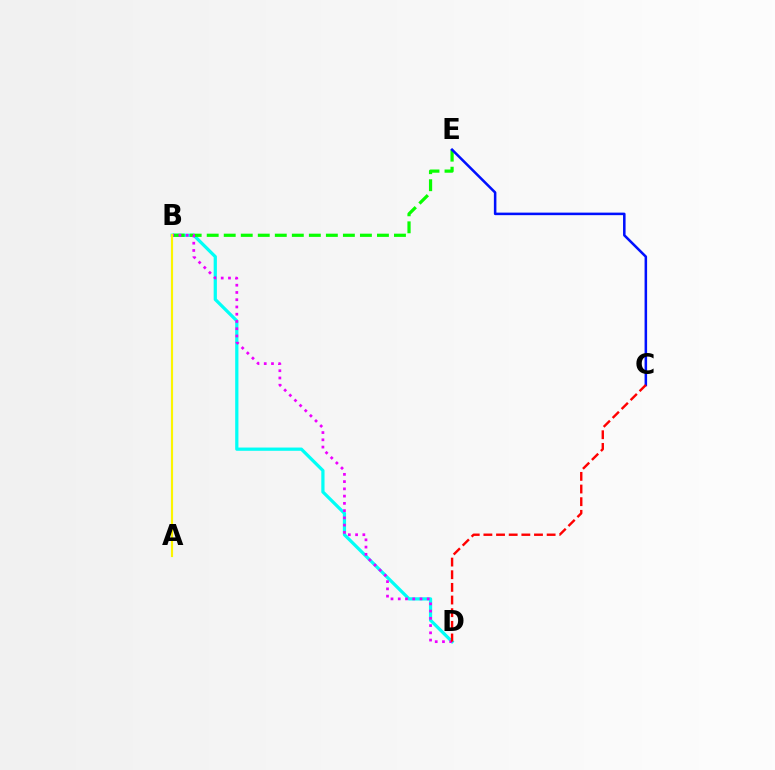{('B', 'D'): [{'color': '#00fff6', 'line_style': 'solid', 'thickness': 2.33}, {'color': '#ee00ff', 'line_style': 'dotted', 'thickness': 1.97}], ('B', 'E'): [{'color': '#08ff00', 'line_style': 'dashed', 'thickness': 2.31}], ('C', 'E'): [{'color': '#0010ff', 'line_style': 'solid', 'thickness': 1.83}], ('C', 'D'): [{'color': '#ff0000', 'line_style': 'dashed', 'thickness': 1.72}], ('A', 'B'): [{'color': '#fcf500', 'line_style': 'solid', 'thickness': 1.55}]}